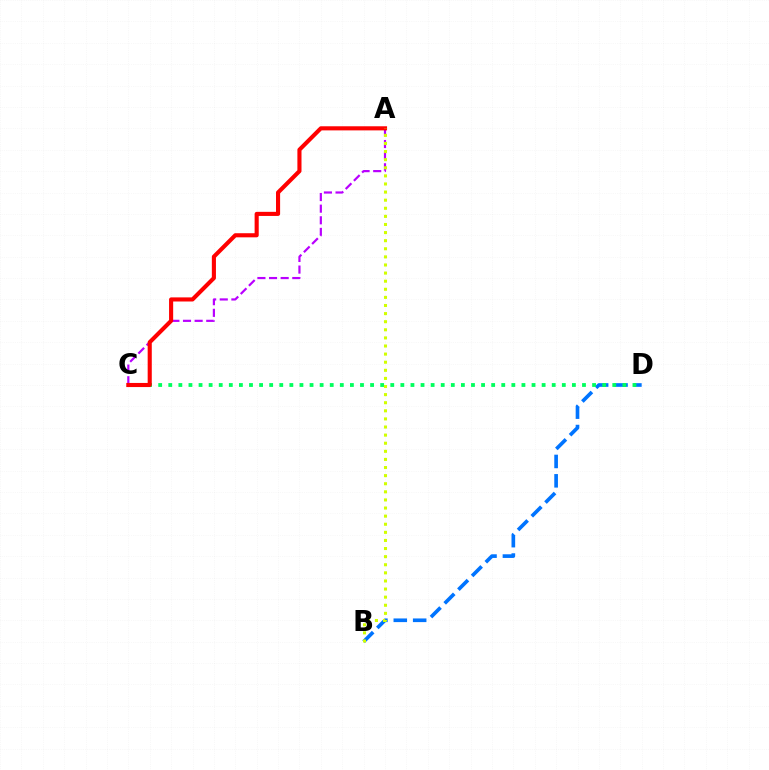{('A', 'C'): [{'color': '#b900ff', 'line_style': 'dashed', 'thickness': 1.58}, {'color': '#ff0000', 'line_style': 'solid', 'thickness': 2.96}], ('B', 'D'): [{'color': '#0074ff', 'line_style': 'dashed', 'thickness': 2.63}], ('C', 'D'): [{'color': '#00ff5c', 'line_style': 'dotted', 'thickness': 2.74}], ('A', 'B'): [{'color': '#d1ff00', 'line_style': 'dotted', 'thickness': 2.2}]}